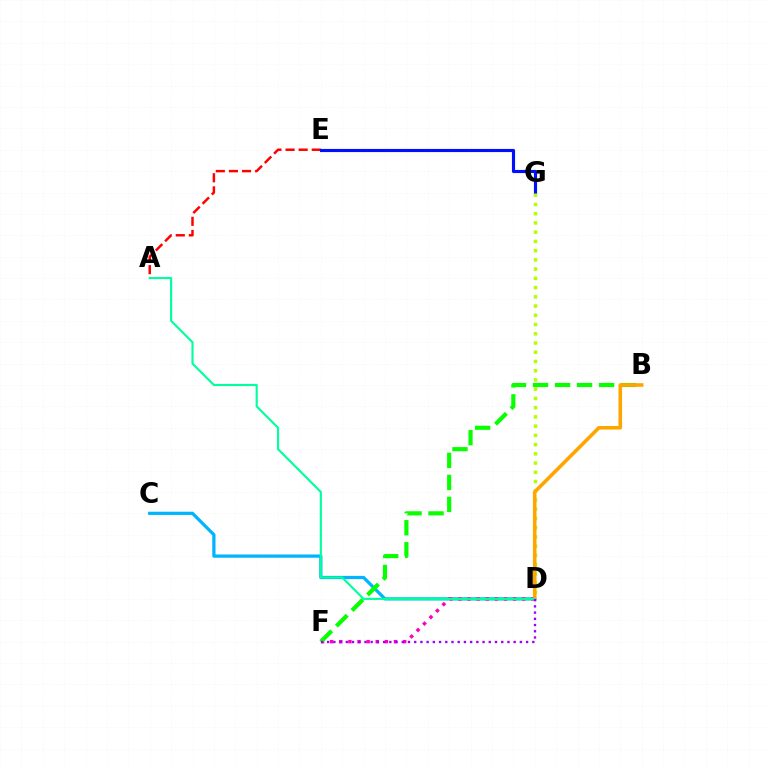{('C', 'D'): [{'color': '#00b5ff', 'line_style': 'solid', 'thickness': 2.34}], ('A', 'E'): [{'color': '#ff0000', 'line_style': 'dashed', 'thickness': 1.78}], ('E', 'G'): [{'color': '#0010ff', 'line_style': 'solid', 'thickness': 2.27}], ('D', 'F'): [{'color': '#ff00bd', 'line_style': 'dotted', 'thickness': 2.48}, {'color': '#9b00ff', 'line_style': 'dotted', 'thickness': 1.69}], ('D', 'G'): [{'color': '#b3ff00', 'line_style': 'dotted', 'thickness': 2.51}], ('B', 'F'): [{'color': '#08ff00', 'line_style': 'dashed', 'thickness': 2.99}], ('B', 'D'): [{'color': '#ffa500', 'line_style': 'solid', 'thickness': 2.59}], ('A', 'D'): [{'color': '#00ff9d', 'line_style': 'solid', 'thickness': 1.53}]}